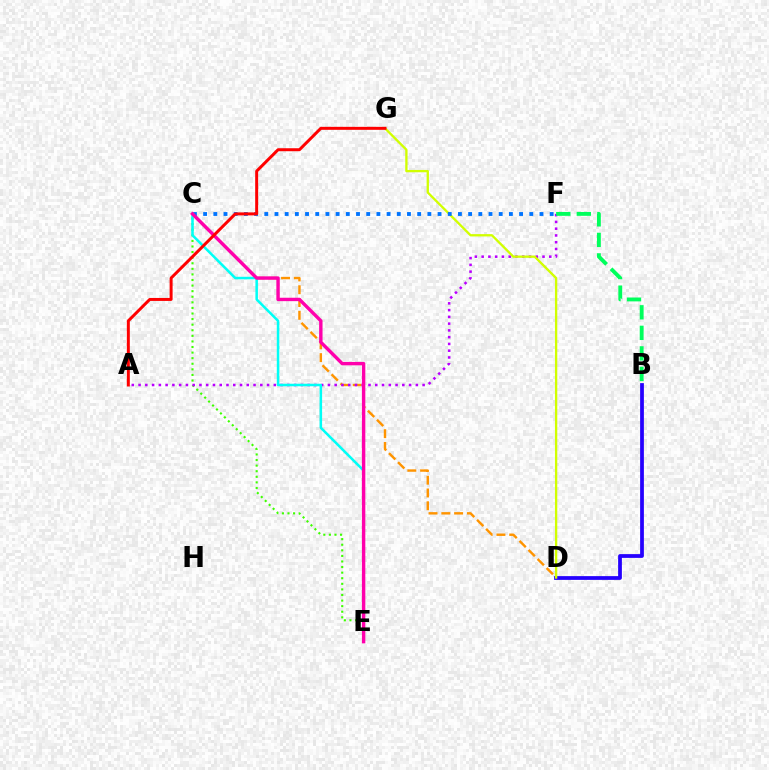{('C', 'E'): [{'color': '#3dff00', 'line_style': 'dotted', 'thickness': 1.52}, {'color': '#00fff6', 'line_style': 'solid', 'thickness': 1.82}, {'color': '#ff00ac', 'line_style': 'solid', 'thickness': 2.45}], ('B', 'D'): [{'color': '#2500ff', 'line_style': 'solid', 'thickness': 2.7}], ('C', 'D'): [{'color': '#ff9400', 'line_style': 'dashed', 'thickness': 1.74}], ('A', 'F'): [{'color': '#b900ff', 'line_style': 'dotted', 'thickness': 1.84}], ('D', 'G'): [{'color': '#d1ff00', 'line_style': 'solid', 'thickness': 1.67}], ('B', 'F'): [{'color': '#00ff5c', 'line_style': 'dashed', 'thickness': 2.79}], ('C', 'F'): [{'color': '#0074ff', 'line_style': 'dotted', 'thickness': 2.77}], ('A', 'G'): [{'color': '#ff0000', 'line_style': 'solid', 'thickness': 2.15}]}